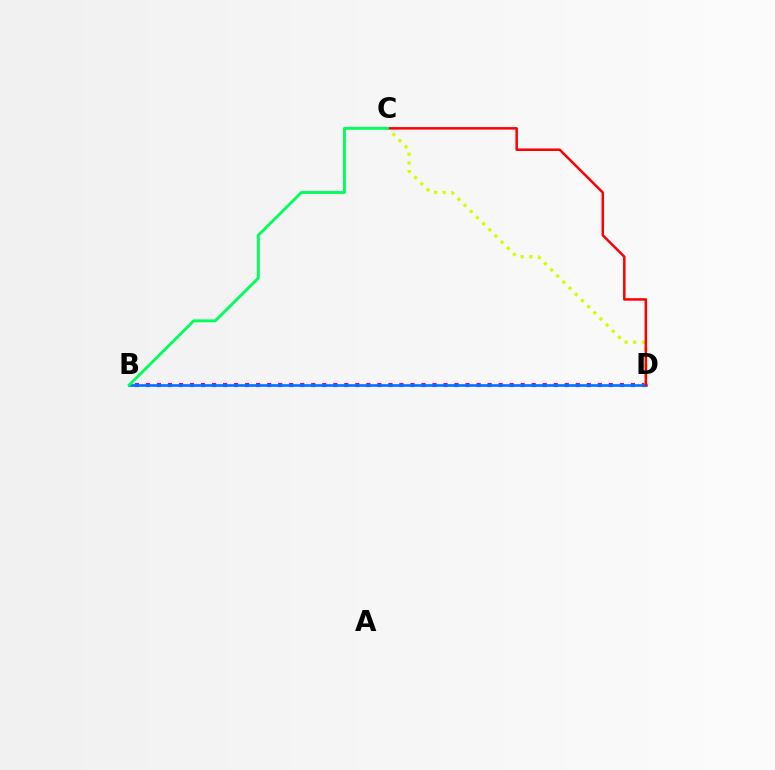{('B', 'D'): [{'color': '#b900ff', 'line_style': 'dotted', 'thickness': 2.99}, {'color': '#0074ff', 'line_style': 'solid', 'thickness': 1.91}], ('C', 'D'): [{'color': '#d1ff00', 'line_style': 'dotted', 'thickness': 2.36}, {'color': '#ff0000', 'line_style': 'solid', 'thickness': 1.8}], ('B', 'C'): [{'color': '#00ff5c', 'line_style': 'solid', 'thickness': 2.08}]}